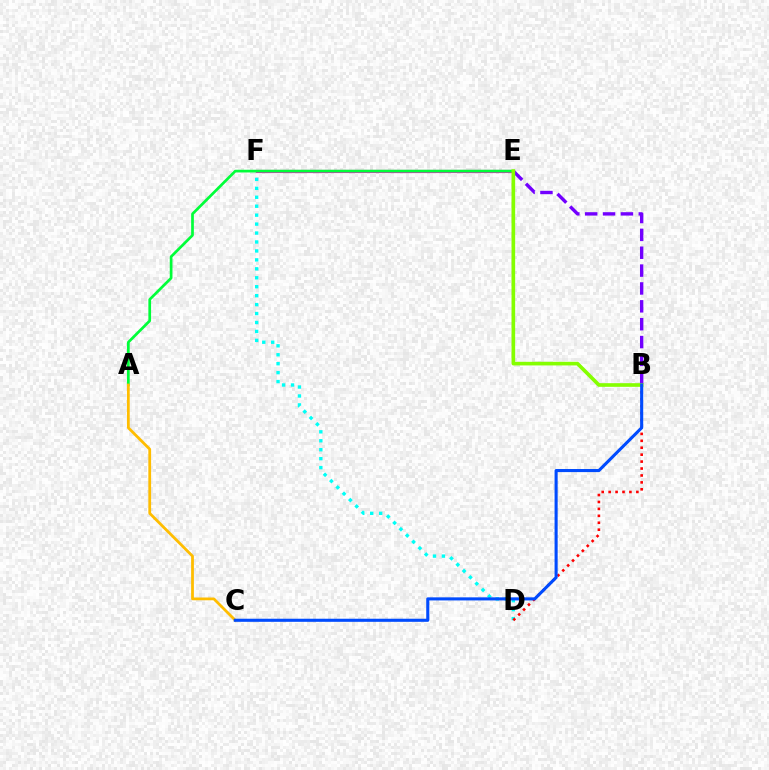{('D', 'F'): [{'color': '#00fff6', 'line_style': 'dotted', 'thickness': 2.43}], ('E', 'F'): [{'color': '#ff00cf', 'line_style': 'solid', 'thickness': 2.29}], ('B', 'D'): [{'color': '#ff0000', 'line_style': 'dotted', 'thickness': 1.88}], ('B', 'E'): [{'color': '#7200ff', 'line_style': 'dashed', 'thickness': 2.43}, {'color': '#84ff00', 'line_style': 'solid', 'thickness': 2.62}], ('A', 'E'): [{'color': '#00ff39', 'line_style': 'solid', 'thickness': 1.95}], ('A', 'C'): [{'color': '#ffbd00', 'line_style': 'solid', 'thickness': 2.0}], ('B', 'C'): [{'color': '#004bff', 'line_style': 'solid', 'thickness': 2.22}]}